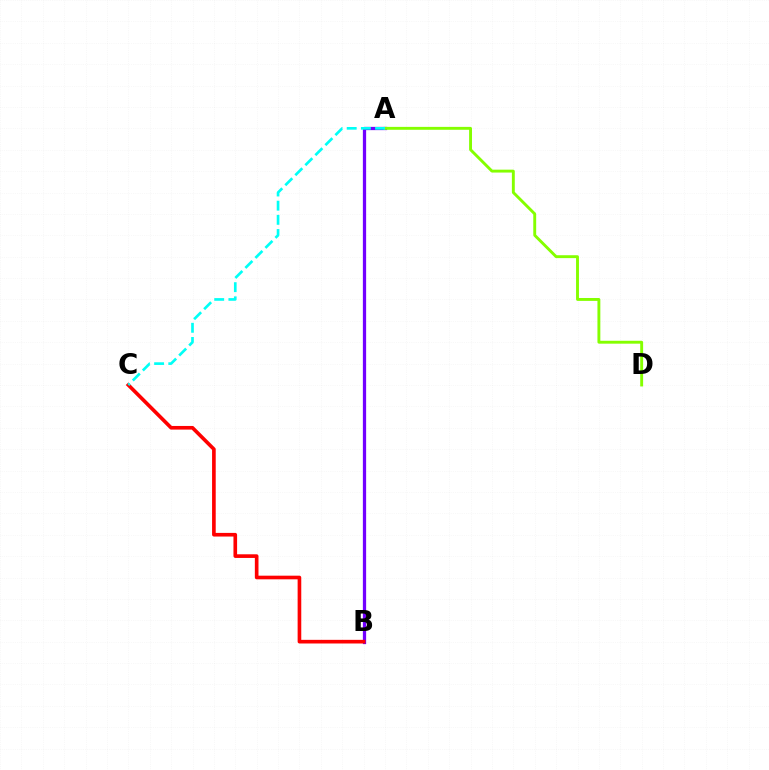{('A', 'B'): [{'color': '#7200ff', 'line_style': 'solid', 'thickness': 2.35}], ('A', 'D'): [{'color': '#84ff00', 'line_style': 'solid', 'thickness': 2.09}], ('B', 'C'): [{'color': '#ff0000', 'line_style': 'solid', 'thickness': 2.62}], ('A', 'C'): [{'color': '#00fff6', 'line_style': 'dashed', 'thickness': 1.93}]}